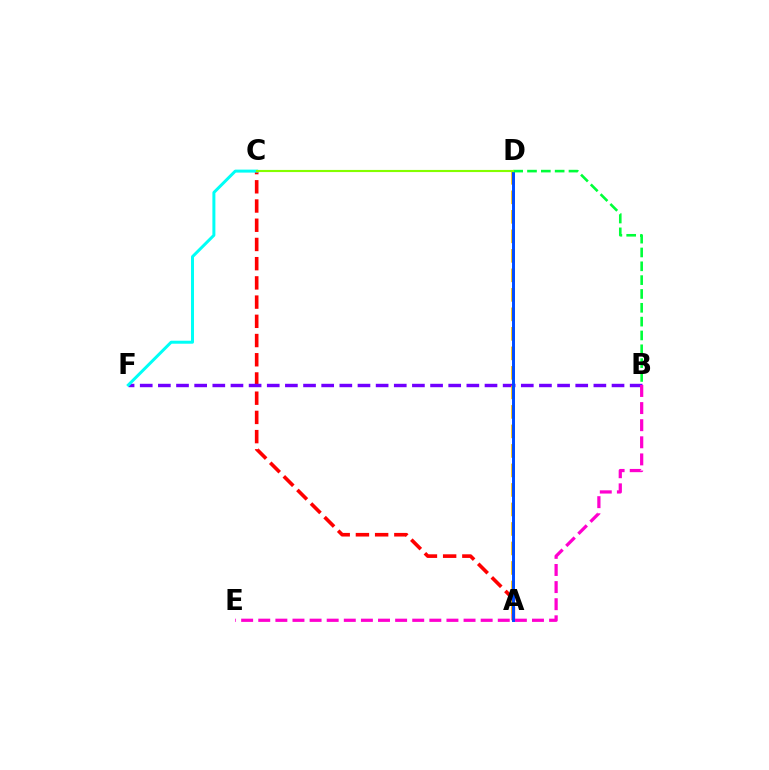{('A', 'C'): [{'color': '#ff0000', 'line_style': 'dashed', 'thickness': 2.61}], ('B', 'F'): [{'color': '#7200ff', 'line_style': 'dashed', 'thickness': 2.47}], ('A', 'D'): [{'color': '#ffbd00', 'line_style': 'dashed', 'thickness': 2.65}, {'color': '#004bff', 'line_style': 'solid', 'thickness': 2.13}], ('B', 'E'): [{'color': '#ff00cf', 'line_style': 'dashed', 'thickness': 2.32}], ('B', 'D'): [{'color': '#00ff39', 'line_style': 'dashed', 'thickness': 1.88}], ('C', 'F'): [{'color': '#00fff6', 'line_style': 'solid', 'thickness': 2.15}], ('C', 'D'): [{'color': '#84ff00', 'line_style': 'solid', 'thickness': 1.54}]}